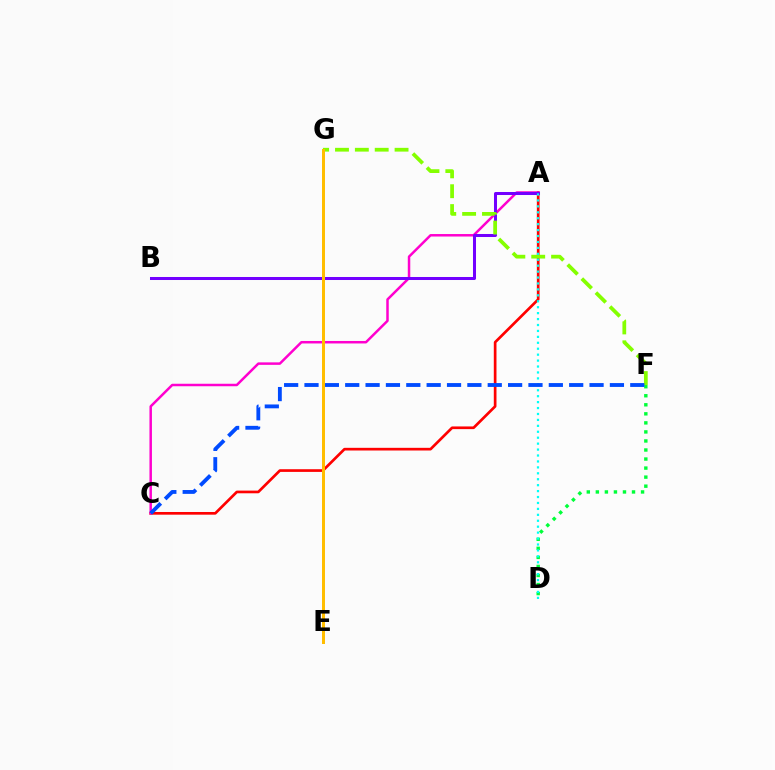{('A', 'C'): [{'color': '#ff0000', 'line_style': 'solid', 'thickness': 1.93}, {'color': '#ff00cf', 'line_style': 'solid', 'thickness': 1.79}], ('D', 'F'): [{'color': '#00ff39', 'line_style': 'dotted', 'thickness': 2.46}], ('A', 'B'): [{'color': '#7200ff', 'line_style': 'solid', 'thickness': 2.17}], ('F', 'G'): [{'color': '#84ff00', 'line_style': 'dashed', 'thickness': 2.7}], ('A', 'D'): [{'color': '#00fff6', 'line_style': 'dotted', 'thickness': 1.61}], ('C', 'F'): [{'color': '#004bff', 'line_style': 'dashed', 'thickness': 2.77}], ('E', 'G'): [{'color': '#ffbd00', 'line_style': 'solid', 'thickness': 2.16}]}